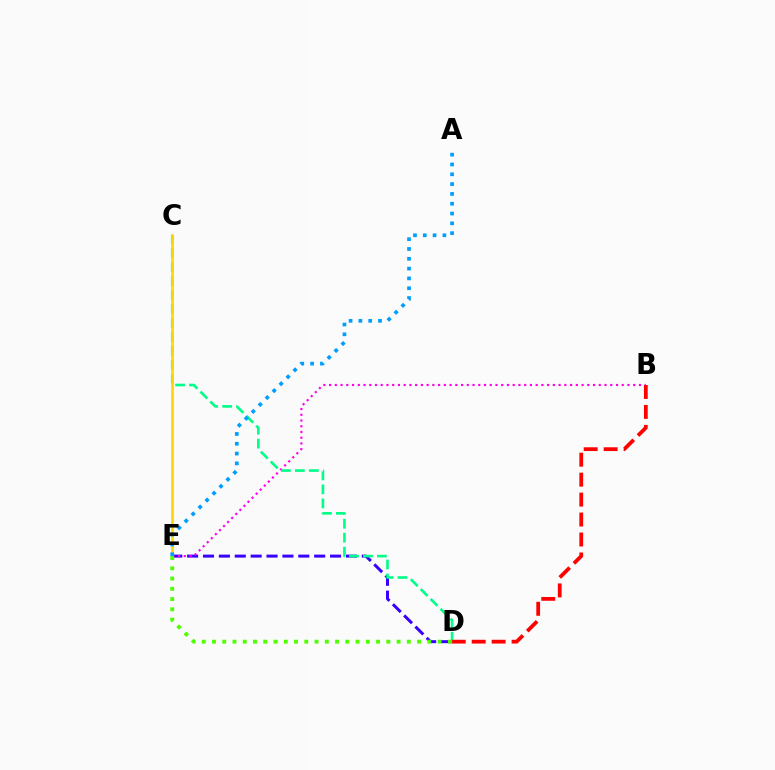{('D', 'E'): [{'color': '#3700ff', 'line_style': 'dashed', 'thickness': 2.16}, {'color': '#4fff00', 'line_style': 'dotted', 'thickness': 2.79}], ('B', 'E'): [{'color': '#ff00ed', 'line_style': 'dotted', 'thickness': 1.56}], ('C', 'D'): [{'color': '#00ff86', 'line_style': 'dashed', 'thickness': 1.9}], ('C', 'E'): [{'color': '#ffd500', 'line_style': 'solid', 'thickness': 1.9}], ('B', 'D'): [{'color': '#ff0000', 'line_style': 'dashed', 'thickness': 2.71}], ('A', 'E'): [{'color': '#009eff', 'line_style': 'dotted', 'thickness': 2.67}]}